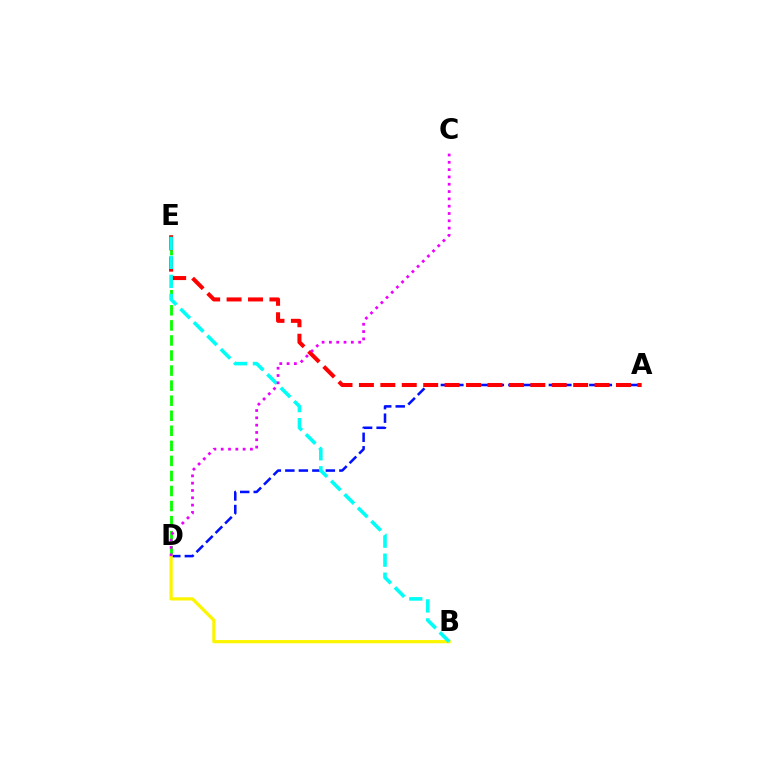{('D', 'E'): [{'color': '#08ff00', 'line_style': 'dashed', 'thickness': 2.05}], ('A', 'D'): [{'color': '#0010ff', 'line_style': 'dashed', 'thickness': 1.83}], ('B', 'D'): [{'color': '#fcf500', 'line_style': 'solid', 'thickness': 2.32}], ('A', 'E'): [{'color': '#ff0000', 'line_style': 'dashed', 'thickness': 2.91}], ('B', 'E'): [{'color': '#00fff6', 'line_style': 'dashed', 'thickness': 2.58}], ('C', 'D'): [{'color': '#ee00ff', 'line_style': 'dotted', 'thickness': 1.99}]}